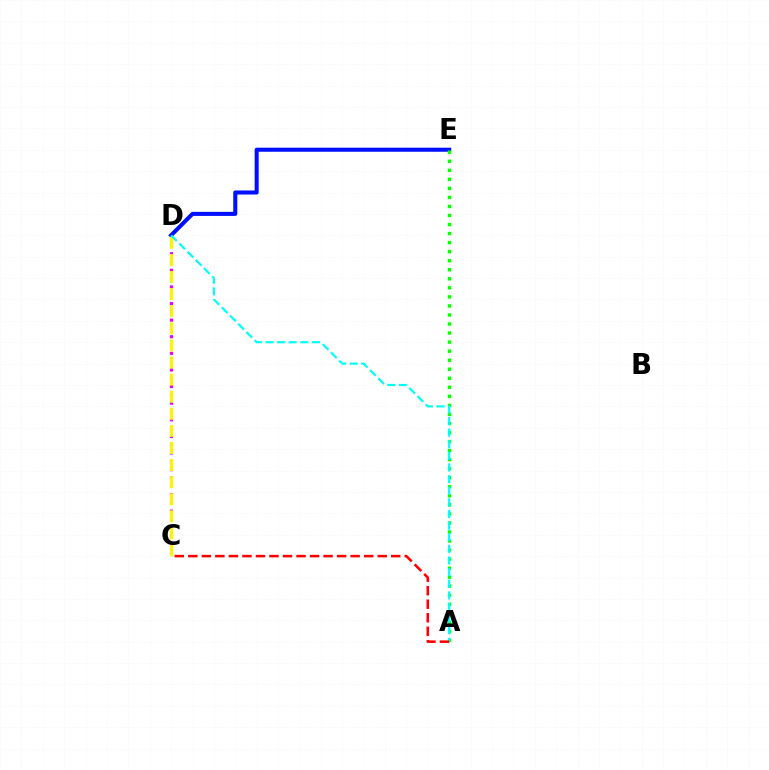{('C', 'D'): [{'color': '#ee00ff', 'line_style': 'dotted', 'thickness': 2.26}, {'color': '#fcf500', 'line_style': 'dashed', 'thickness': 2.32}], ('D', 'E'): [{'color': '#0010ff', 'line_style': 'solid', 'thickness': 2.92}], ('A', 'E'): [{'color': '#08ff00', 'line_style': 'dotted', 'thickness': 2.46}], ('A', 'D'): [{'color': '#00fff6', 'line_style': 'dashed', 'thickness': 1.58}], ('A', 'C'): [{'color': '#ff0000', 'line_style': 'dashed', 'thickness': 1.84}]}